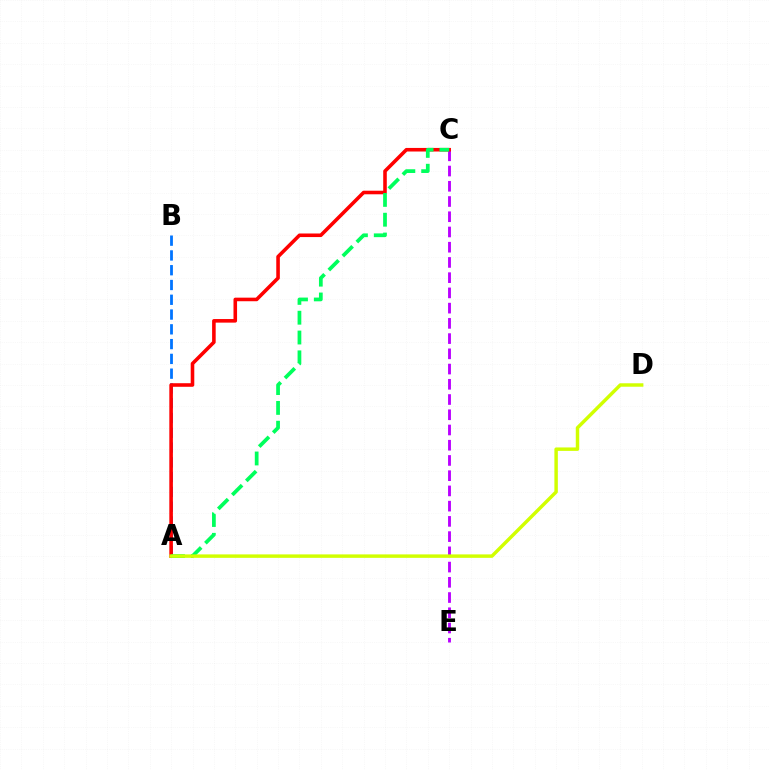{('A', 'B'): [{'color': '#0074ff', 'line_style': 'dashed', 'thickness': 2.01}], ('C', 'E'): [{'color': '#b900ff', 'line_style': 'dashed', 'thickness': 2.07}], ('A', 'C'): [{'color': '#ff0000', 'line_style': 'solid', 'thickness': 2.58}, {'color': '#00ff5c', 'line_style': 'dashed', 'thickness': 2.69}], ('A', 'D'): [{'color': '#d1ff00', 'line_style': 'solid', 'thickness': 2.49}]}